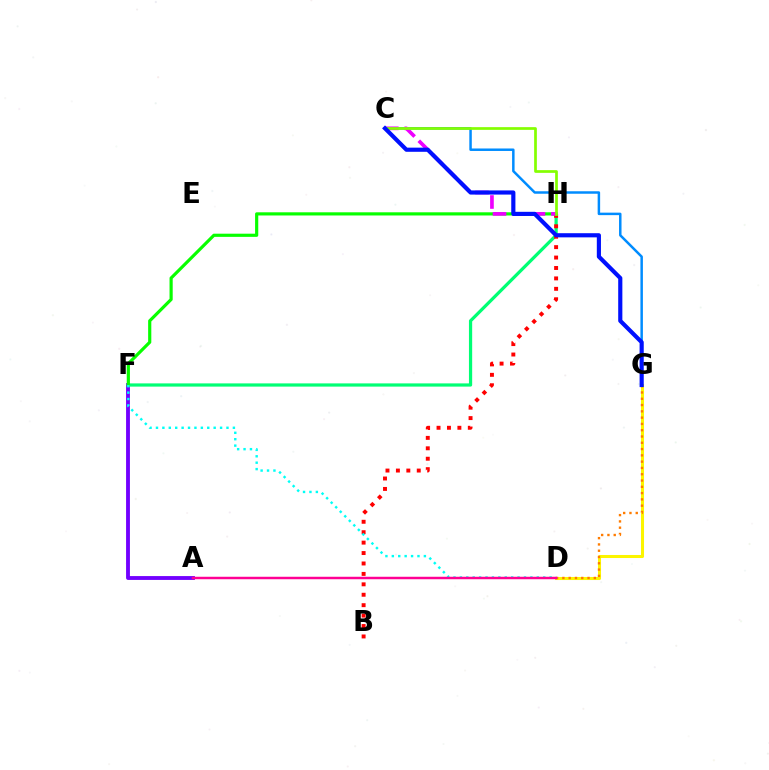{('D', 'G'): [{'color': '#fcf500', 'line_style': 'solid', 'thickness': 2.19}, {'color': '#ff7c00', 'line_style': 'dotted', 'thickness': 1.71}], ('A', 'F'): [{'color': '#7200ff', 'line_style': 'solid', 'thickness': 2.77}], ('F', 'H'): [{'color': '#00ff74', 'line_style': 'solid', 'thickness': 2.32}, {'color': '#08ff00', 'line_style': 'solid', 'thickness': 2.29}], ('C', 'G'): [{'color': '#008cff', 'line_style': 'solid', 'thickness': 1.79}, {'color': '#0010ff', 'line_style': 'solid', 'thickness': 2.99}], ('B', 'H'): [{'color': '#ff0000', 'line_style': 'dotted', 'thickness': 2.83}], ('C', 'H'): [{'color': '#ee00ff', 'line_style': 'dashed', 'thickness': 2.64}, {'color': '#84ff00', 'line_style': 'solid', 'thickness': 1.95}], ('D', 'F'): [{'color': '#00fff6', 'line_style': 'dotted', 'thickness': 1.74}], ('A', 'D'): [{'color': '#ff0094', 'line_style': 'solid', 'thickness': 1.78}]}